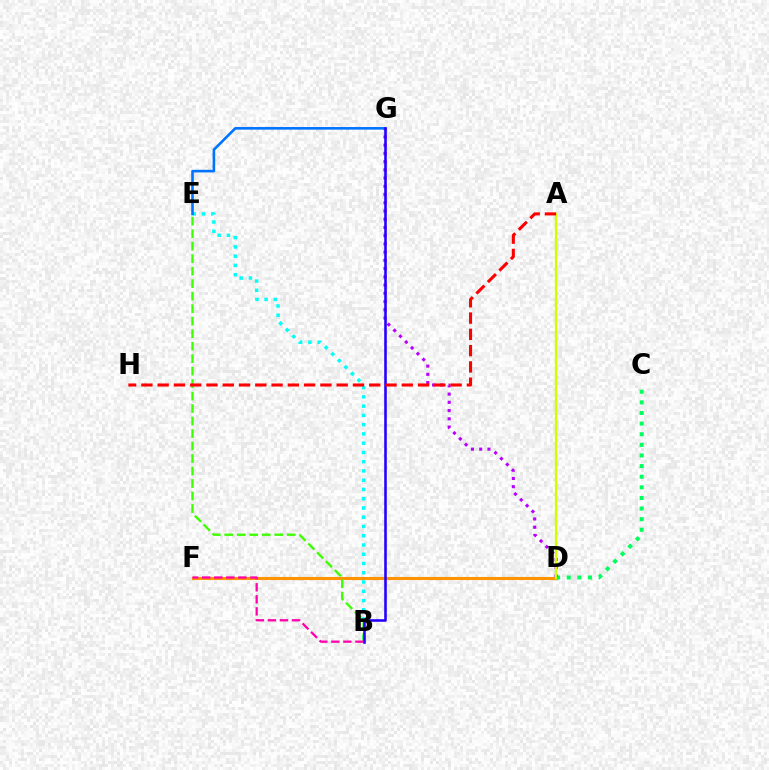{('B', 'E'): [{'color': '#00fff6', 'line_style': 'dotted', 'thickness': 2.52}, {'color': '#3dff00', 'line_style': 'dashed', 'thickness': 1.7}], ('D', 'F'): [{'color': '#ff9400', 'line_style': 'solid', 'thickness': 2.22}], ('C', 'D'): [{'color': '#00ff5c', 'line_style': 'dotted', 'thickness': 2.89}], ('D', 'G'): [{'color': '#b900ff', 'line_style': 'dotted', 'thickness': 2.24}], ('B', 'F'): [{'color': '#ff00ac', 'line_style': 'dashed', 'thickness': 1.64}], ('E', 'G'): [{'color': '#0074ff', 'line_style': 'solid', 'thickness': 1.88}], ('B', 'G'): [{'color': '#2500ff', 'line_style': 'solid', 'thickness': 1.86}], ('A', 'D'): [{'color': '#d1ff00', 'line_style': 'solid', 'thickness': 1.67}], ('A', 'H'): [{'color': '#ff0000', 'line_style': 'dashed', 'thickness': 2.21}]}